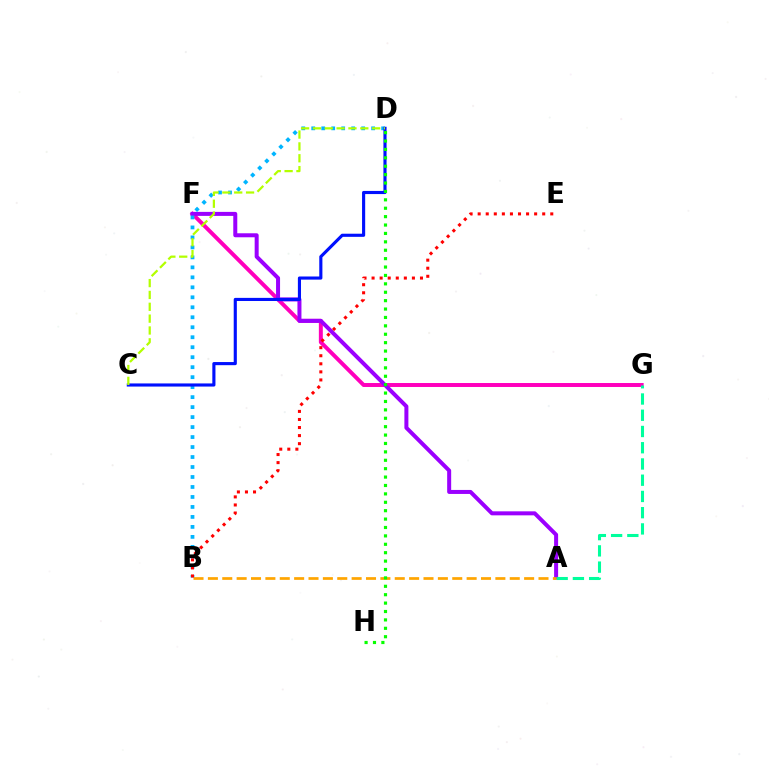{('F', 'G'): [{'color': '#ff00bd', 'line_style': 'solid', 'thickness': 2.85}], ('A', 'F'): [{'color': '#9b00ff', 'line_style': 'solid', 'thickness': 2.88}], ('B', 'D'): [{'color': '#00b5ff', 'line_style': 'dotted', 'thickness': 2.71}], ('A', 'G'): [{'color': '#00ff9d', 'line_style': 'dashed', 'thickness': 2.21}], ('A', 'B'): [{'color': '#ffa500', 'line_style': 'dashed', 'thickness': 1.95}], ('C', 'D'): [{'color': '#0010ff', 'line_style': 'solid', 'thickness': 2.25}, {'color': '#b3ff00', 'line_style': 'dashed', 'thickness': 1.61}], ('B', 'E'): [{'color': '#ff0000', 'line_style': 'dotted', 'thickness': 2.19}], ('D', 'H'): [{'color': '#08ff00', 'line_style': 'dotted', 'thickness': 2.28}]}